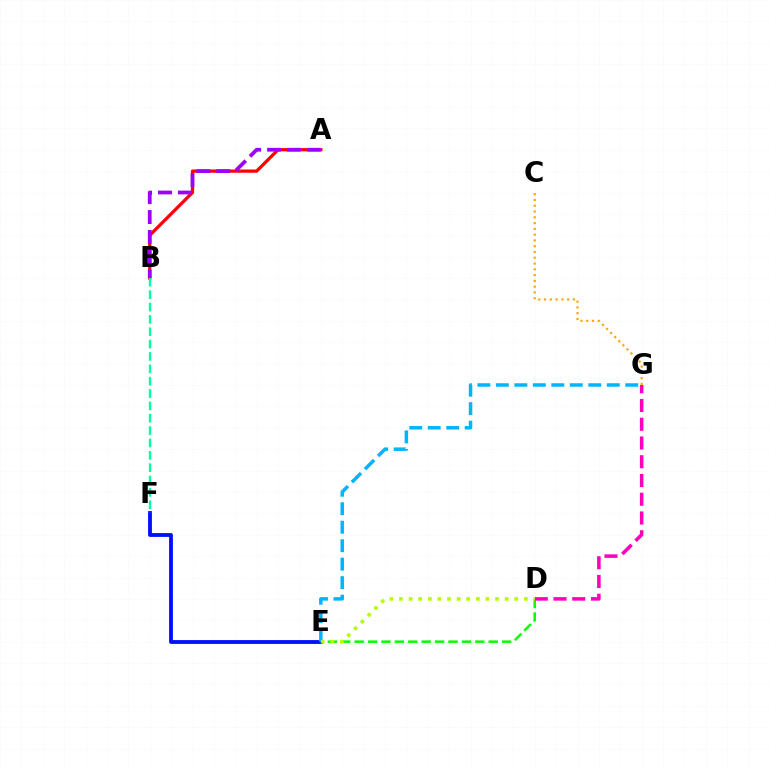{('D', 'E'): [{'color': '#08ff00', 'line_style': 'dashed', 'thickness': 1.82}, {'color': '#b3ff00', 'line_style': 'dotted', 'thickness': 2.61}], ('A', 'B'): [{'color': '#ff0000', 'line_style': 'solid', 'thickness': 2.34}, {'color': '#9b00ff', 'line_style': 'dashed', 'thickness': 2.7}], ('E', 'F'): [{'color': '#0010ff', 'line_style': 'solid', 'thickness': 2.76}], ('D', 'G'): [{'color': '#ff00bd', 'line_style': 'dashed', 'thickness': 2.55}], ('E', 'G'): [{'color': '#00b5ff', 'line_style': 'dashed', 'thickness': 2.51}], ('C', 'G'): [{'color': '#ffa500', 'line_style': 'dotted', 'thickness': 1.57}], ('B', 'F'): [{'color': '#00ff9d', 'line_style': 'dashed', 'thickness': 1.68}]}